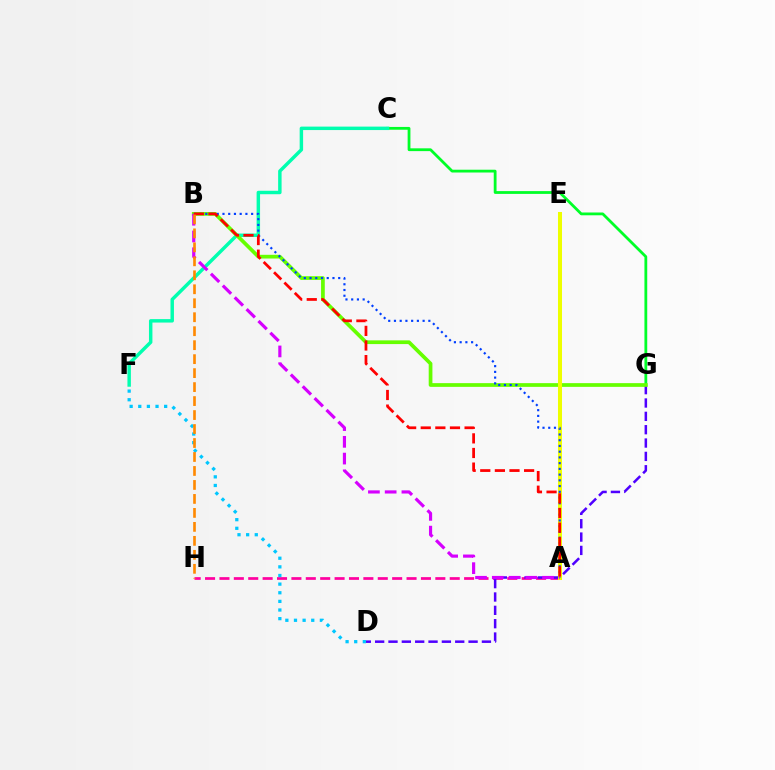{('A', 'H'): [{'color': '#ff00a0', 'line_style': 'dashed', 'thickness': 1.96}], ('C', 'G'): [{'color': '#00ff27', 'line_style': 'solid', 'thickness': 2.01}], ('D', 'G'): [{'color': '#4f00ff', 'line_style': 'dashed', 'thickness': 1.81}], ('C', 'F'): [{'color': '#00ffaf', 'line_style': 'solid', 'thickness': 2.49}], ('B', 'G'): [{'color': '#66ff00', 'line_style': 'solid', 'thickness': 2.67}], ('A', 'E'): [{'color': '#eeff00', 'line_style': 'solid', 'thickness': 2.9}], ('D', 'F'): [{'color': '#00c7ff', 'line_style': 'dotted', 'thickness': 2.34}], ('A', 'B'): [{'color': '#003fff', 'line_style': 'dotted', 'thickness': 1.56}, {'color': '#d600ff', 'line_style': 'dashed', 'thickness': 2.28}, {'color': '#ff0000', 'line_style': 'dashed', 'thickness': 1.99}], ('B', 'H'): [{'color': '#ff8800', 'line_style': 'dashed', 'thickness': 1.9}]}